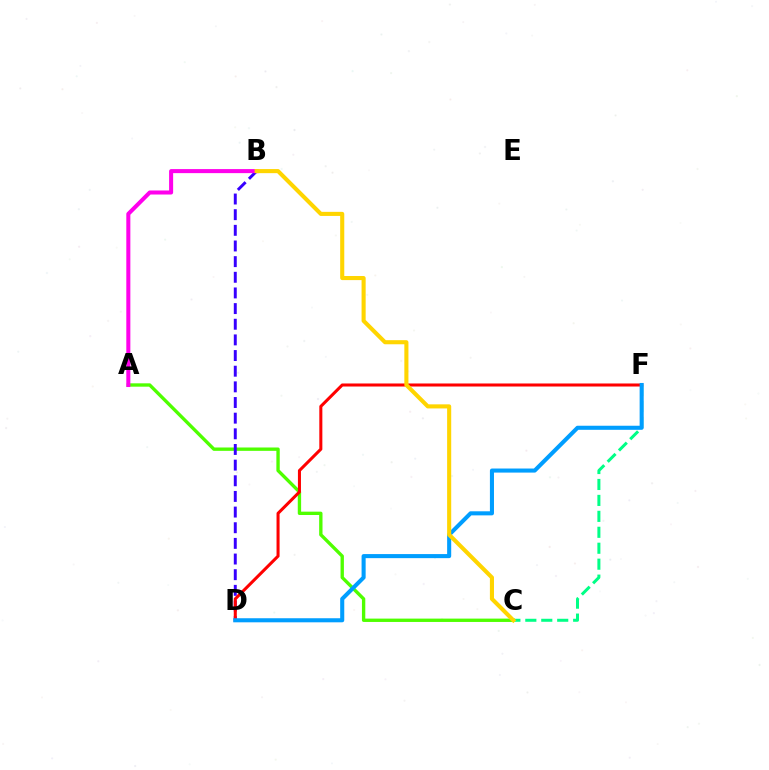{('A', 'C'): [{'color': '#4fff00', 'line_style': 'solid', 'thickness': 2.41}], ('B', 'D'): [{'color': '#3700ff', 'line_style': 'dashed', 'thickness': 2.13}], ('D', 'F'): [{'color': '#ff0000', 'line_style': 'solid', 'thickness': 2.19}, {'color': '#009eff', 'line_style': 'solid', 'thickness': 2.93}], ('C', 'F'): [{'color': '#00ff86', 'line_style': 'dashed', 'thickness': 2.17}], ('A', 'B'): [{'color': '#ff00ed', 'line_style': 'solid', 'thickness': 2.91}], ('B', 'C'): [{'color': '#ffd500', 'line_style': 'solid', 'thickness': 2.95}]}